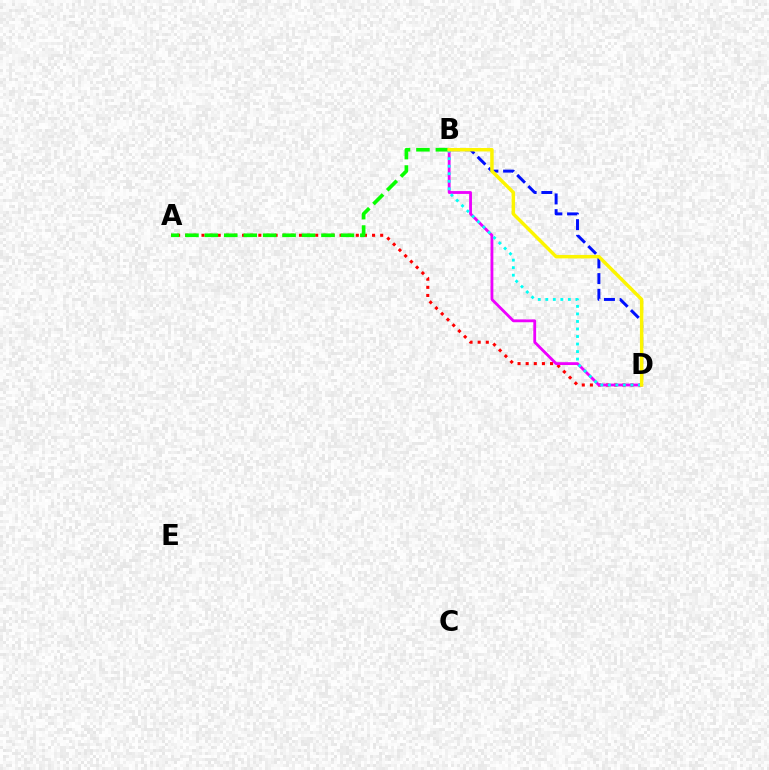{('A', 'D'): [{'color': '#ff0000', 'line_style': 'dotted', 'thickness': 2.21}], ('B', 'D'): [{'color': '#ee00ff', 'line_style': 'solid', 'thickness': 2.03}, {'color': '#0010ff', 'line_style': 'dashed', 'thickness': 2.13}, {'color': '#00fff6', 'line_style': 'dotted', 'thickness': 2.05}, {'color': '#fcf500', 'line_style': 'solid', 'thickness': 2.5}], ('A', 'B'): [{'color': '#08ff00', 'line_style': 'dashed', 'thickness': 2.64}]}